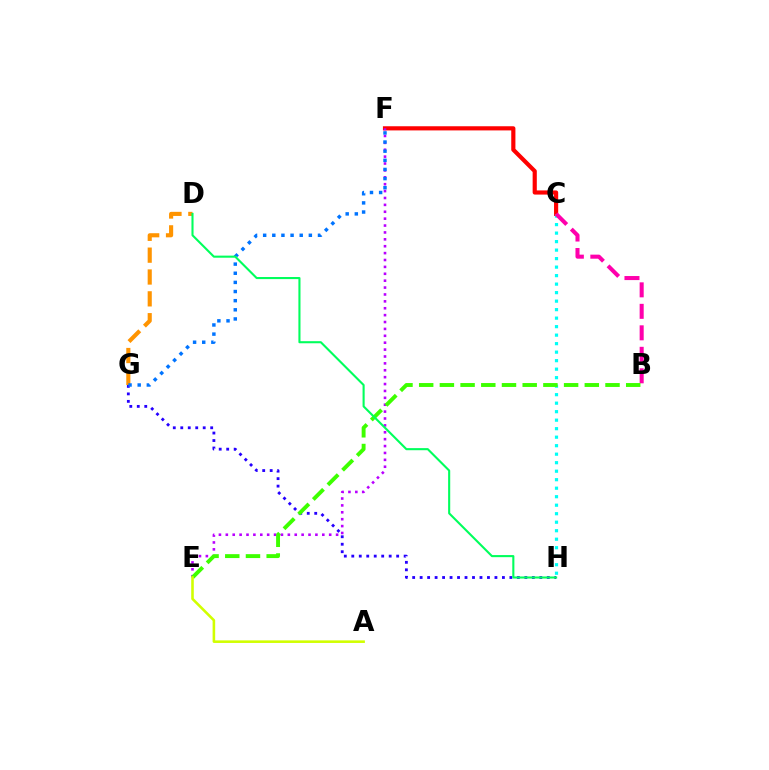{('C', 'F'): [{'color': '#ff0000', 'line_style': 'solid', 'thickness': 3.0}], ('D', 'G'): [{'color': '#ff9400', 'line_style': 'dashed', 'thickness': 2.97}], ('C', 'H'): [{'color': '#00fff6', 'line_style': 'dotted', 'thickness': 2.31}], ('E', 'F'): [{'color': '#b900ff', 'line_style': 'dotted', 'thickness': 1.87}], ('B', 'C'): [{'color': '#ff00ac', 'line_style': 'dashed', 'thickness': 2.92}], ('G', 'H'): [{'color': '#2500ff', 'line_style': 'dotted', 'thickness': 2.03}], ('F', 'G'): [{'color': '#0074ff', 'line_style': 'dotted', 'thickness': 2.48}], ('B', 'E'): [{'color': '#3dff00', 'line_style': 'dashed', 'thickness': 2.81}], ('A', 'E'): [{'color': '#d1ff00', 'line_style': 'solid', 'thickness': 1.86}], ('D', 'H'): [{'color': '#00ff5c', 'line_style': 'solid', 'thickness': 1.51}]}